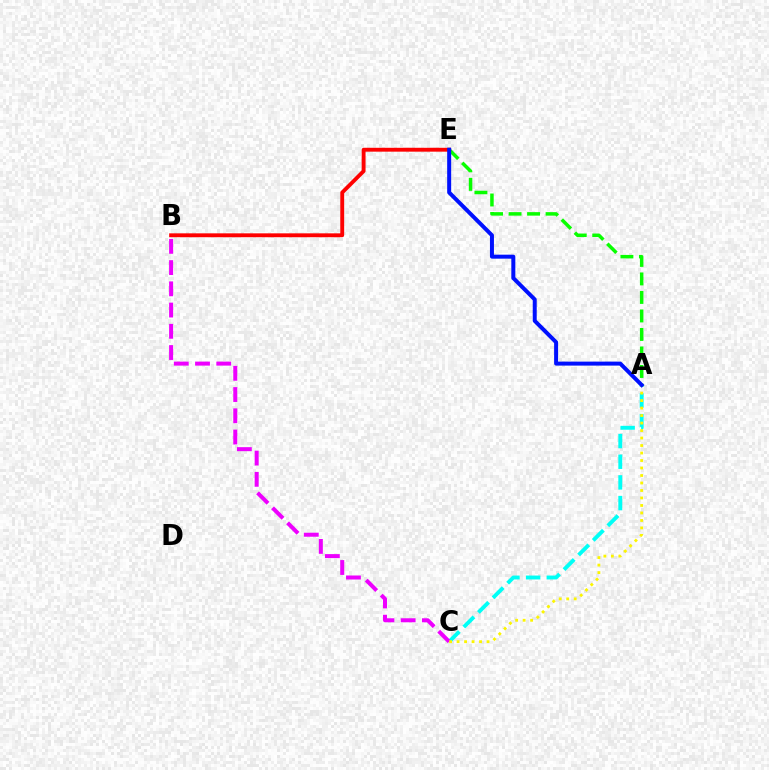{('A', 'E'): [{'color': '#08ff00', 'line_style': 'dashed', 'thickness': 2.51}, {'color': '#0010ff', 'line_style': 'solid', 'thickness': 2.87}], ('B', 'E'): [{'color': '#ff0000', 'line_style': 'solid', 'thickness': 2.79}], ('A', 'C'): [{'color': '#00fff6', 'line_style': 'dashed', 'thickness': 2.81}, {'color': '#fcf500', 'line_style': 'dotted', 'thickness': 2.04}], ('B', 'C'): [{'color': '#ee00ff', 'line_style': 'dashed', 'thickness': 2.88}]}